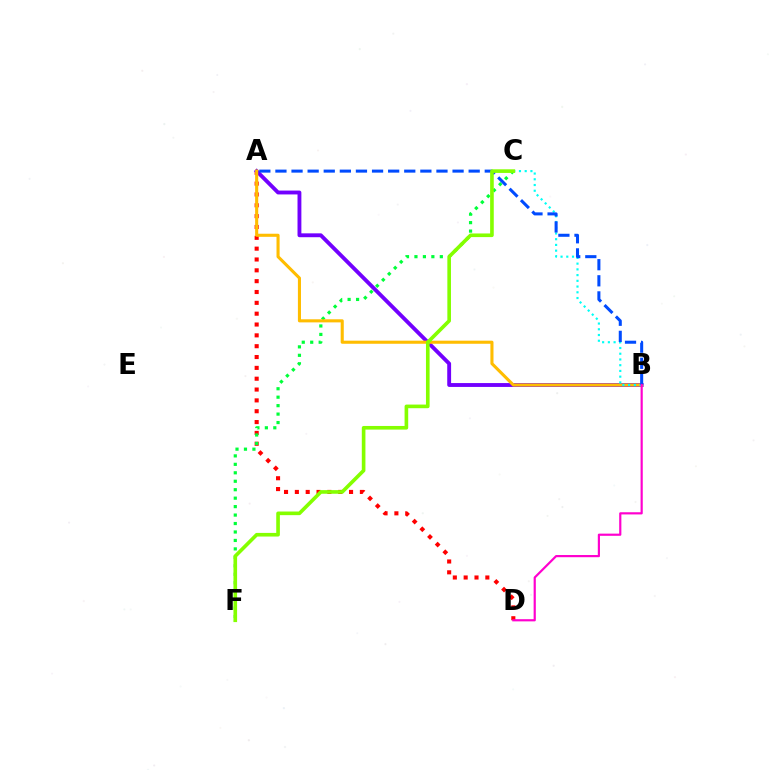{('A', 'D'): [{'color': '#ff0000', 'line_style': 'dotted', 'thickness': 2.94}], ('A', 'B'): [{'color': '#7200ff', 'line_style': 'solid', 'thickness': 2.78}, {'color': '#ffbd00', 'line_style': 'solid', 'thickness': 2.22}, {'color': '#004bff', 'line_style': 'dashed', 'thickness': 2.19}], ('C', 'F'): [{'color': '#00ff39', 'line_style': 'dotted', 'thickness': 2.3}, {'color': '#84ff00', 'line_style': 'solid', 'thickness': 2.61}], ('B', 'C'): [{'color': '#00fff6', 'line_style': 'dotted', 'thickness': 1.56}], ('B', 'D'): [{'color': '#ff00cf', 'line_style': 'solid', 'thickness': 1.57}]}